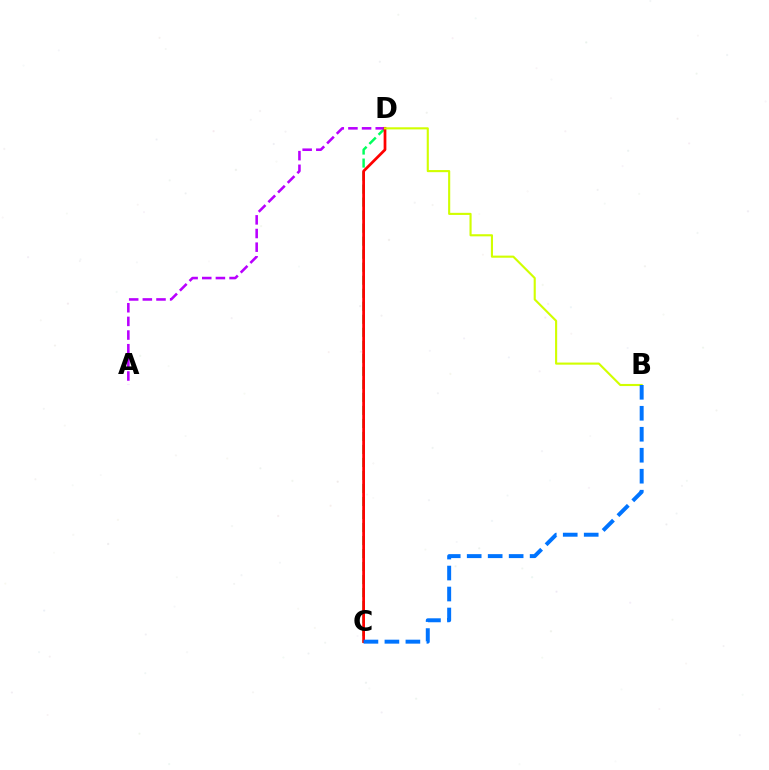{('C', 'D'): [{'color': '#00ff5c', 'line_style': 'dashed', 'thickness': 1.77}, {'color': '#ff0000', 'line_style': 'solid', 'thickness': 1.98}], ('A', 'D'): [{'color': '#b900ff', 'line_style': 'dashed', 'thickness': 1.85}], ('B', 'D'): [{'color': '#d1ff00', 'line_style': 'solid', 'thickness': 1.53}], ('B', 'C'): [{'color': '#0074ff', 'line_style': 'dashed', 'thickness': 2.85}]}